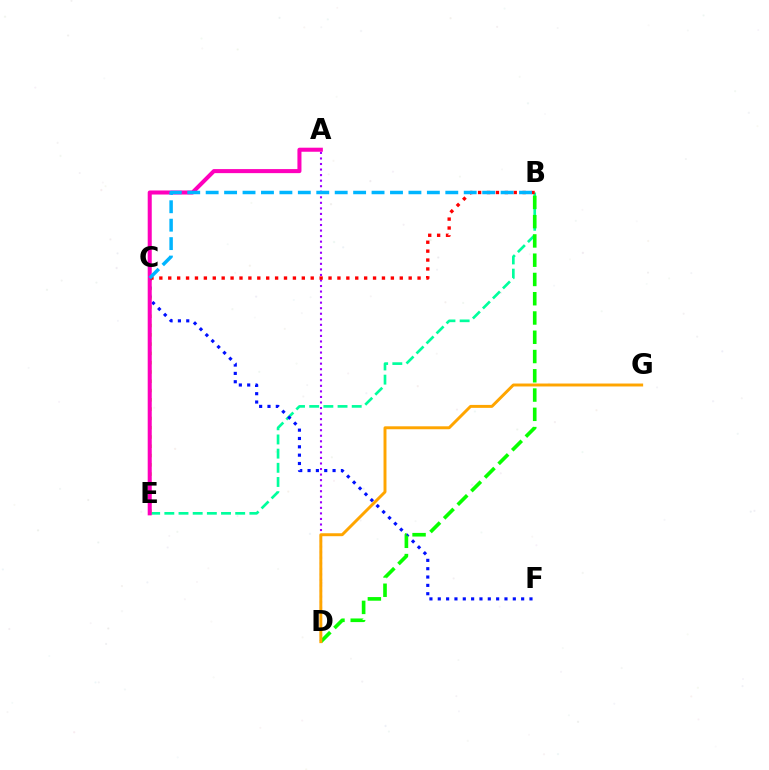{('B', 'E'): [{'color': '#00ff9d', 'line_style': 'dashed', 'thickness': 1.93}], ('A', 'D'): [{'color': '#9b00ff', 'line_style': 'dotted', 'thickness': 1.51}], ('C', 'E'): [{'color': '#b3ff00', 'line_style': 'dotted', 'thickness': 2.52}], ('C', 'F'): [{'color': '#0010ff', 'line_style': 'dotted', 'thickness': 2.27}], ('A', 'E'): [{'color': '#ff00bd', 'line_style': 'solid', 'thickness': 2.91}], ('B', 'D'): [{'color': '#08ff00', 'line_style': 'dashed', 'thickness': 2.62}], ('B', 'C'): [{'color': '#ff0000', 'line_style': 'dotted', 'thickness': 2.42}, {'color': '#00b5ff', 'line_style': 'dashed', 'thickness': 2.5}], ('D', 'G'): [{'color': '#ffa500', 'line_style': 'solid', 'thickness': 2.12}]}